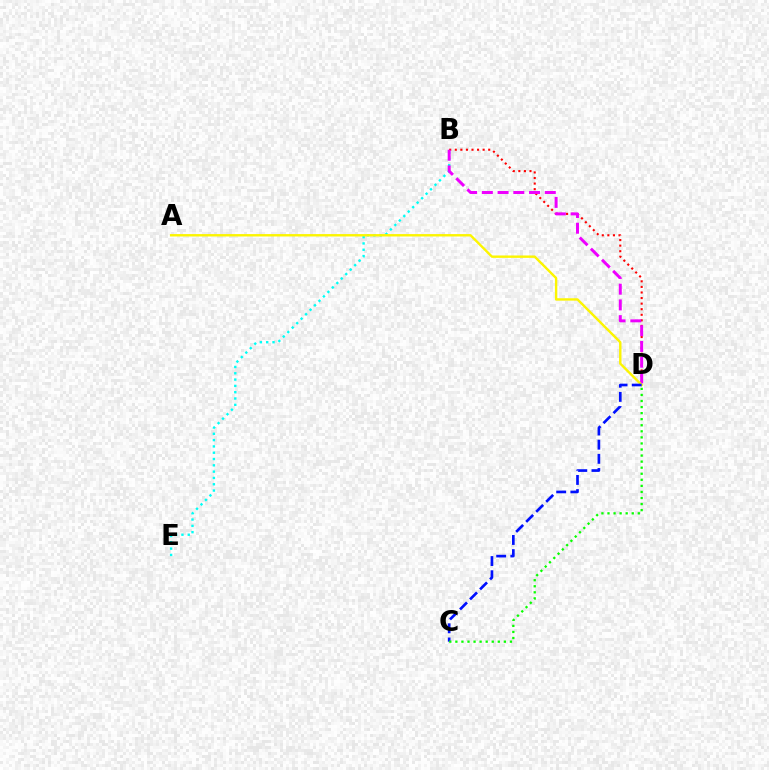{('B', 'D'): [{'color': '#ff0000', 'line_style': 'dotted', 'thickness': 1.51}, {'color': '#ee00ff', 'line_style': 'dashed', 'thickness': 2.14}], ('B', 'E'): [{'color': '#00fff6', 'line_style': 'dotted', 'thickness': 1.71}], ('A', 'D'): [{'color': '#fcf500', 'line_style': 'solid', 'thickness': 1.73}], ('C', 'D'): [{'color': '#0010ff', 'line_style': 'dashed', 'thickness': 1.92}, {'color': '#08ff00', 'line_style': 'dotted', 'thickness': 1.65}]}